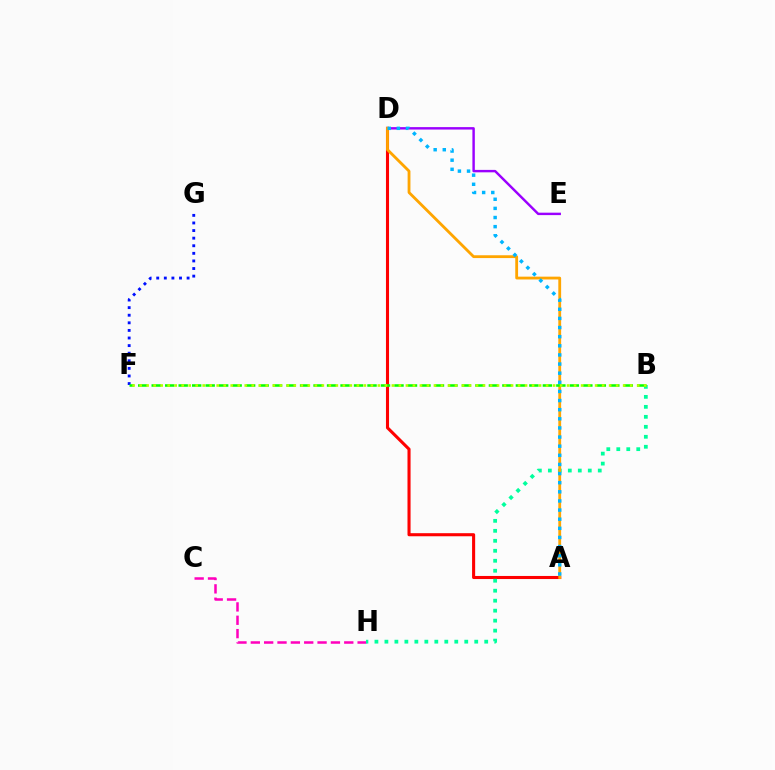{('D', 'E'): [{'color': '#9b00ff', 'line_style': 'solid', 'thickness': 1.75}], ('F', 'G'): [{'color': '#0010ff', 'line_style': 'dotted', 'thickness': 2.06}], ('C', 'H'): [{'color': '#ff00bd', 'line_style': 'dashed', 'thickness': 1.81}], ('A', 'D'): [{'color': '#ff0000', 'line_style': 'solid', 'thickness': 2.21}, {'color': '#ffa500', 'line_style': 'solid', 'thickness': 2.03}, {'color': '#00b5ff', 'line_style': 'dotted', 'thickness': 2.48}], ('B', 'H'): [{'color': '#00ff9d', 'line_style': 'dotted', 'thickness': 2.71}], ('B', 'F'): [{'color': '#08ff00', 'line_style': 'dashed', 'thickness': 1.83}, {'color': '#b3ff00', 'line_style': 'dotted', 'thickness': 1.9}]}